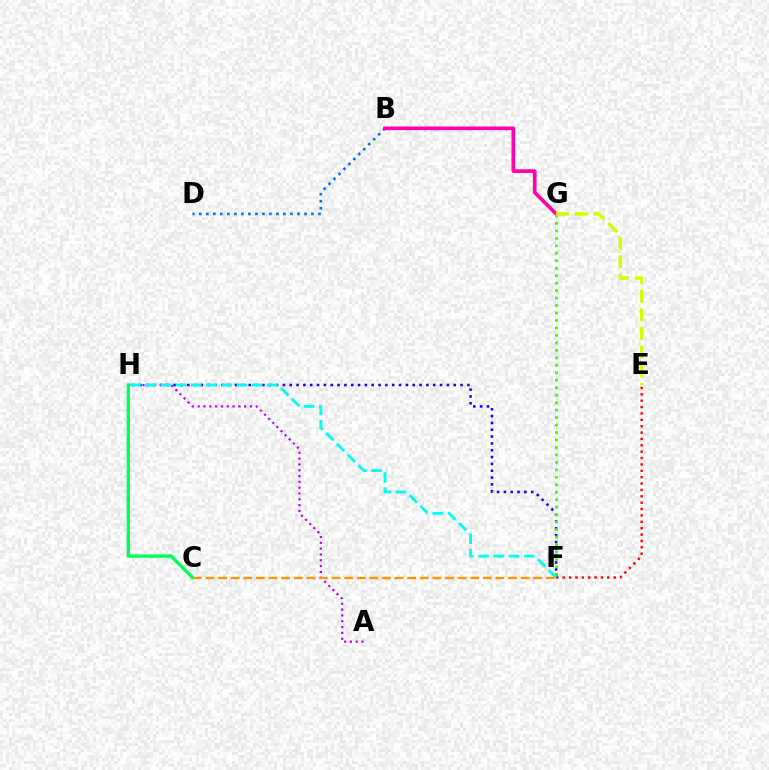{('B', 'D'): [{'color': '#0074ff', 'line_style': 'dotted', 'thickness': 1.9}], ('E', 'F'): [{'color': '#ff0000', 'line_style': 'dotted', 'thickness': 1.73}], ('F', 'H'): [{'color': '#2500ff', 'line_style': 'dotted', 'thickness': 1.86}, {'color': '#00fff6', 'line_style': 'dashed', 'thickness': 2.07}], ('B', 'G'): [{'color': '#ff00ac', 'line_style': 'solid', 'thickness': 2.65}], ('A', 'H'): [{'color': '#b900ff', 'line_style': 'dotted', 'thickness': 1.58}], ('C', 'H'): [{'color': '#00ff5c', 'line_style': 'solid', 'thickness': 2.43}], ('F', 'G'): [{'color': '#3dff00', 'line_style': 'dotted', 'thickness': 2.03}], ('E', 'G'): [{'color': '#d1ff00', 'line_style': 'dashed', 'thickness': 2.53}], ('C', 'F'): [{'color': '#ff9400', 'line_style': 'dashed', 'thickness': 1.71}]}